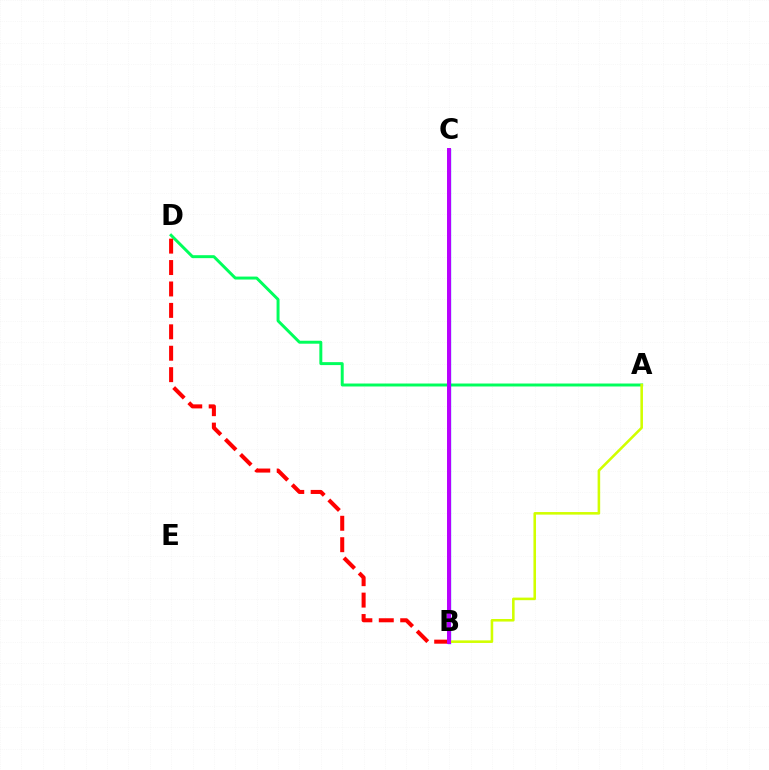{('A', 'D'): [{'color': '#00ff5c', 'line_style': 'solid', 'thickness': 2.13}], ('B', 'D'): [{'color': '#ff0000', 'line_style': 'dashed', 'thickness': 2.91}], ('B', 'C'): [{'color': '#0074ff', 'line_style': 'solid', 'thickness': 2.4}, {'color': '#b900ff', 'line_style': 'solid', 'thickness': 2.86}], ('A', 'B'): [{'color': '#d1ff00', 'line_style': 'solid', 'thickness': 1.85}]}